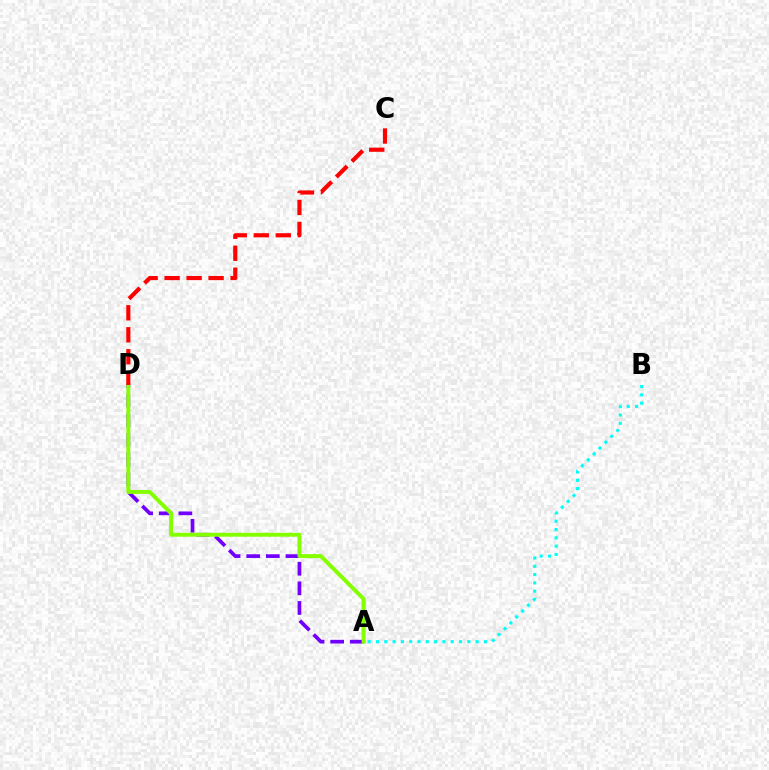{('A', 'D'): [{'color': '#7200ff', 'line_style': 'dashed', 'thickness': 2.67}, {'color': '#84ff00', 'line_style': 'solid', 'thickness': 2.84}], ('C', 'D'): [{'color': '#ff0000', 'line_style': 'dashed', 'thickness': 2.99}], ('A', 'B'): [{'color': '#00fff6', 'line_style': 'dotted', 'thickness': 2.26}]}